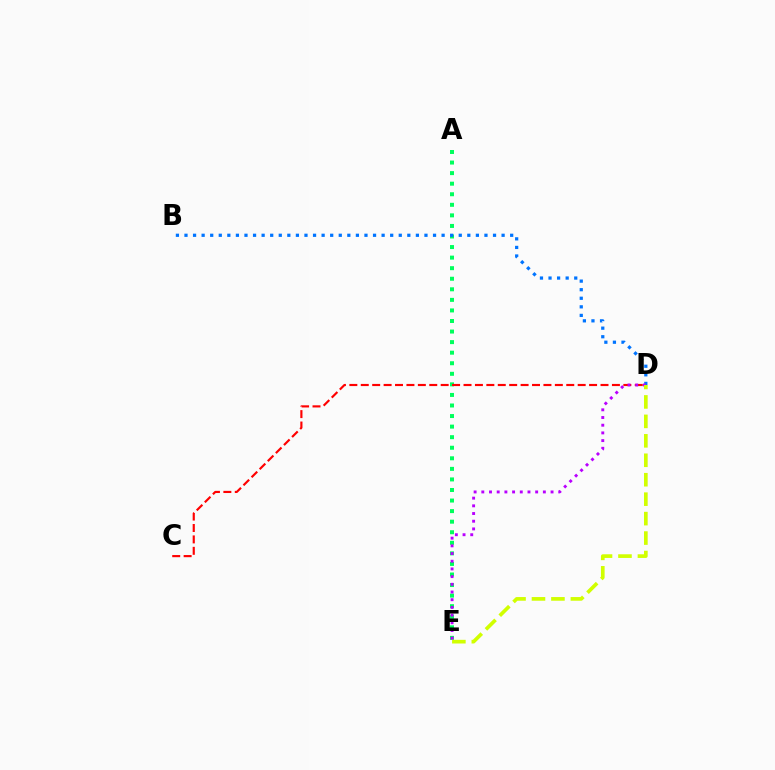{('A', 'E'): [{'color': '#00ff5c', 'line_style': 'dotted', 'thickness': 2.87}], ('C', 'D'): [{'color': '#ff0000', 'line_style': 'dashed', 'thickness': 1.55}], ('B', 'D'): [{'color': '#0074ff', 'line_style': 'dotted', 'thickness': 2.33}], ('D', 'E'): [{'color': '#b900ff', 'line_style': 'dotted', 'thickness': 2.09}, {'color': '#d1ff00', 'line_style': 'dashed', 'thickness': 2.64}]}